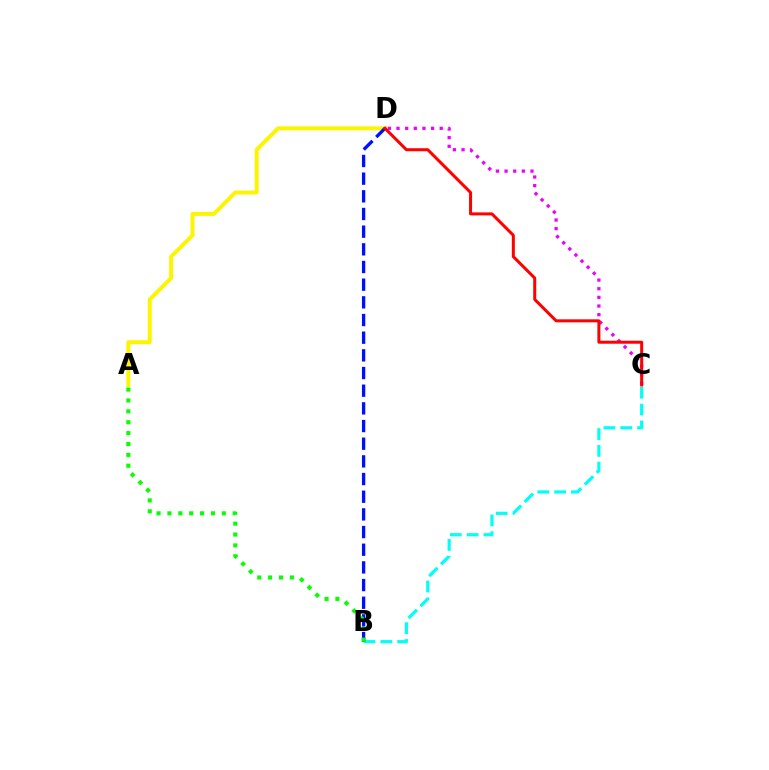{('A', 'D'): [{'color': '#fcf500', 'line_style': 'solid', 'thickness': 2.86}], ('B', 'C'): [{'color': '#00fff6', 'line_style': 'dashed', 'thickness': 2.29}], ('C', 'D'): [{'color': '#ee00ff', 'line_style': 'dotted', 'thickness': 2.35}, {'color': '#ff0000', 'line_style': 'solid', 'thickness': 2.16}], ('B', 'D'): [{'color': '#0010ff', 'line_style': 'dashed', 'thickness': 2.4}], ('A', 'B'): [{'color': '#08ff00', 'line_style': 'dotted', 'thickness': 2.96}]}